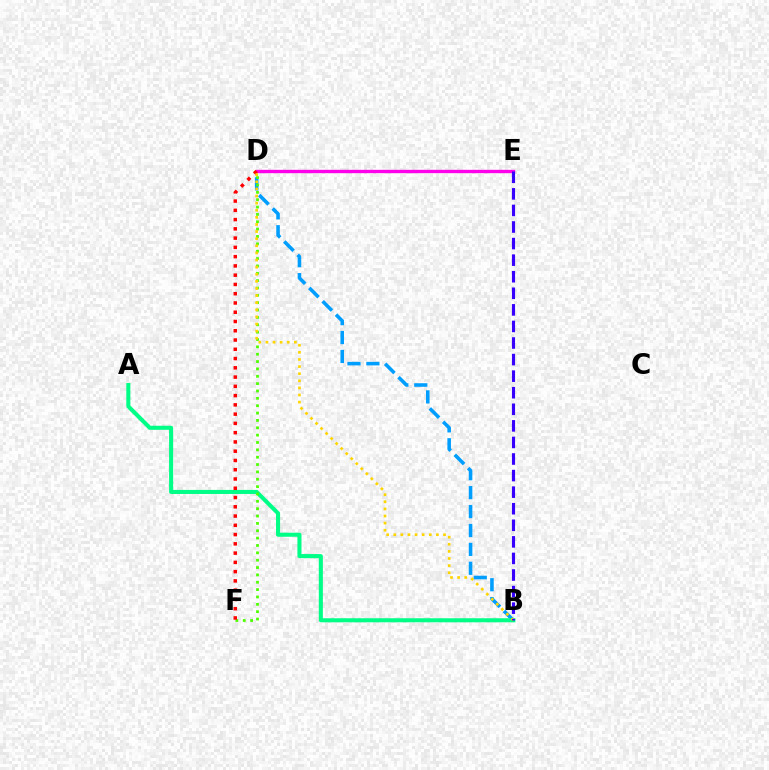{('B', 'D'): [{'color': '#009eff', 'line_style': 'dashed', 'thickness': 2.57}, {'color': '#ffd500', 'line_style': 'dotted', 'thickness': 1.93}], ('A', 'B'): [{'color': '#00ff86', 'line_style': 'solid', 'thickness': 2.93}], ('D', 'F'): [{'color': '#4fff00', 'line_style': 'dotted', 'thickness': 2.0}, {'color': '#ff0000', 'line_style': 'dotted', 'thickness': 2.52}], ('D', 'E'): [{'color': '#ff00ed', 'line_style': 'solid', 'thickness': 2.42}], ('B', 'E'): [{'color': '#3700ff', 'line_style': 'dashed', 'thickness': 2.25}]}